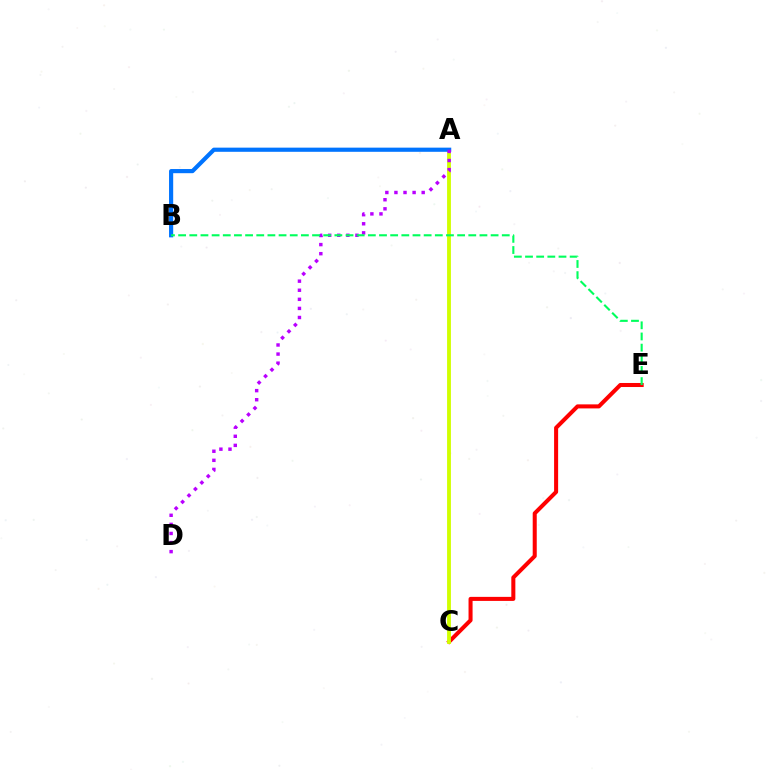{('C', 'E'): [{'color': '#ff0000', 'line_style': 'solid', 'thickness': 2.91}], ('A', 'C'): [{'color': '#d1ff00', 'line_style': 'solid', 'thickness': 2.76}], ('A', 'B'): [{'color': '#0074ff', 'line_style': 'solid', 'thickness': 2.99}], ('A', 'D'): [{'color': '#b900ff', 'line_style': 'dotted', 'thickness': 2.47}], ('B', 'E'): [{'color': '#00ff5c', 'line_style': 'dashed', 'thickness': 1.52}]}